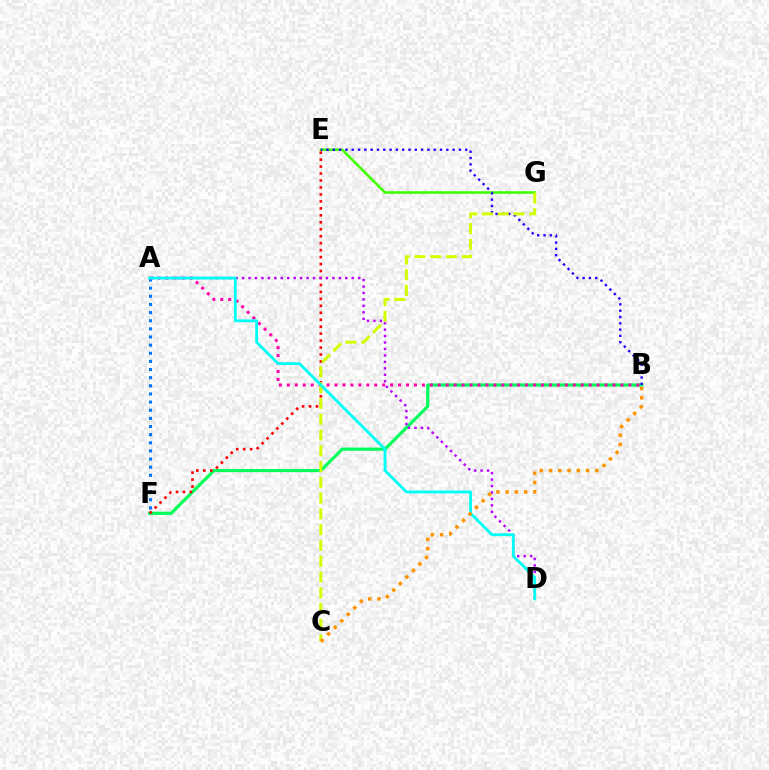{('A', 'F'): [{'color': '#0074ff', 'line_style': 'dotted', 'thickness': 2.21}], ('E', 'G'): [{'color': '#3dff00', 'line_style': 'solid', 'thickness': 1.83}], ('B', 'F'): [{'color': '#00ff5c', 'line_style': 'solid', 'thickness': 2.31}], ('B', 'E'): [{'color': '#2500ff', 'line_style': 'dotted', 'thickness': 1.71}], ('E', 'F'): [{'color': '#ff0000', 'line_style': 'dotted', 'thickness': 1.89}], ('A', 'D'): [{'color': '#b900ff', 'line_style': 'dotted', 'thickness': 1.75}, {'color': '#00fff6', 'line_style': 'solid', 'thickness': 2.05}], ('A', 'B'): [{'color': '#ff00ac', 'line_style': 'dotted', 'thickness': 2.16}], ('C', 'G'): [{'color': '#d1ff00', 'line_style': 'dashed', 'thickness': 2.14}], ('B', 'C'): [{'color': '#ff9400', 'line_style': 'dotted', 'thickness': 2.51}]}